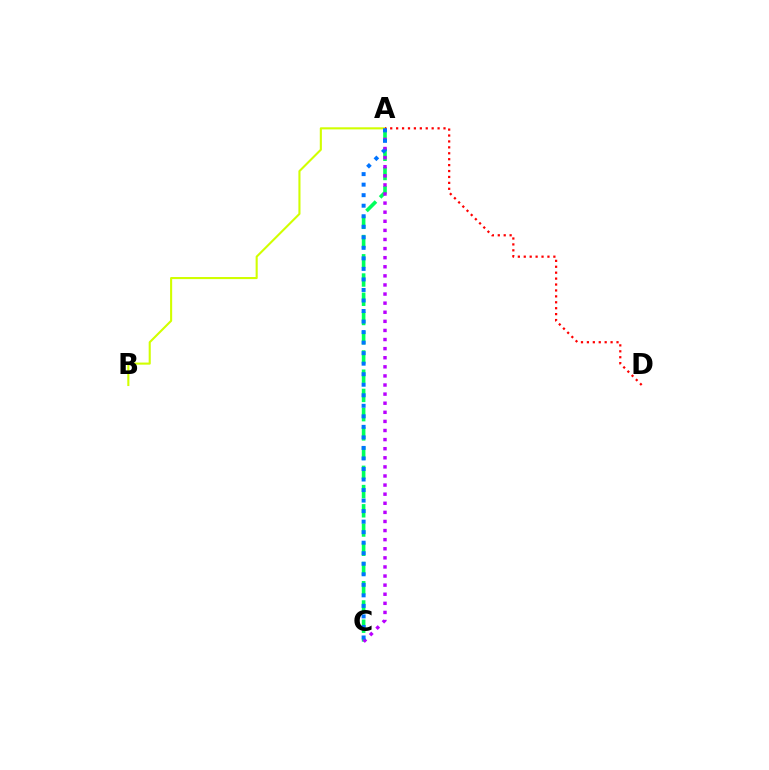{('A', 'C'): [{'color': '#00ff5c', 'line_style': 'dashed', 'thickness': 2.61}, {'color': '#b900ff', 'line_style': 'dotted', 'thickness': 2.47}, {'color': '#0074ff', 'line_style': 'dotted', 'thickness': 2.86}], ('A', 'B'): [{'color': '#d1ff00', 'line_style': 'solid', 'thickness': 1.51}], ('A', 'D'): [{'color': '#ff0000', 'line_style': 'dotted', 'thickness': 1.61}]}